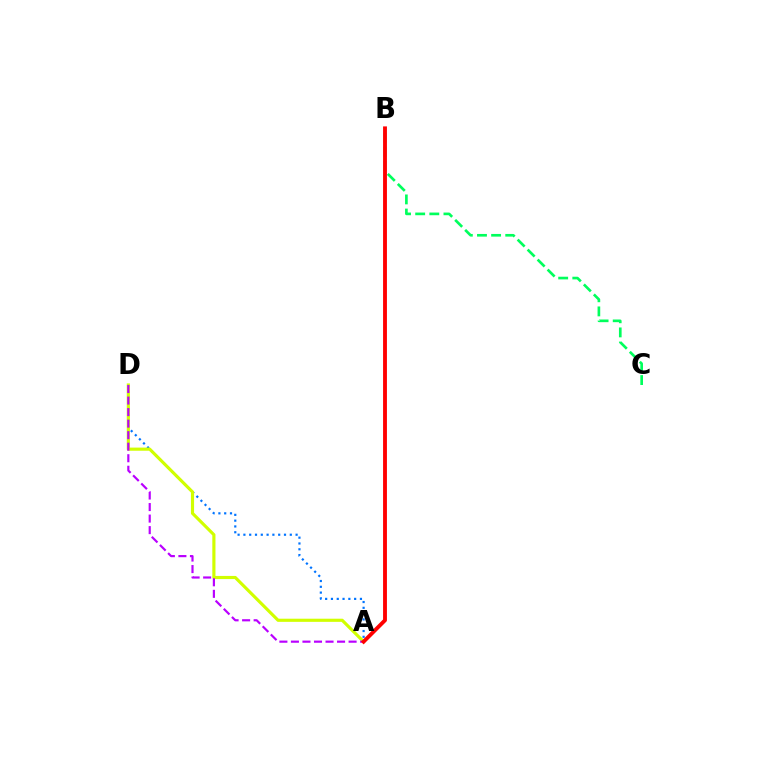{('A', 'D'): [{'color': '#0074ff', 'line_style': 'dotted', 'thickness': 1.58}, {'color': '#d1ff00', 'line_style': 'solid', 'thickness': 2.26}, {'color': '#b900ff', 'line_style': 'dashed', 'thickness': 1.57}], ('B', 'C'): [{'color': '#00ff5c', 'line_style': 'dashed', 'thickness': 1.92}], ('A', 'B'): [{'color': '#ff0000', 'line_style': 'solid', 'thickness': 2.78}]}